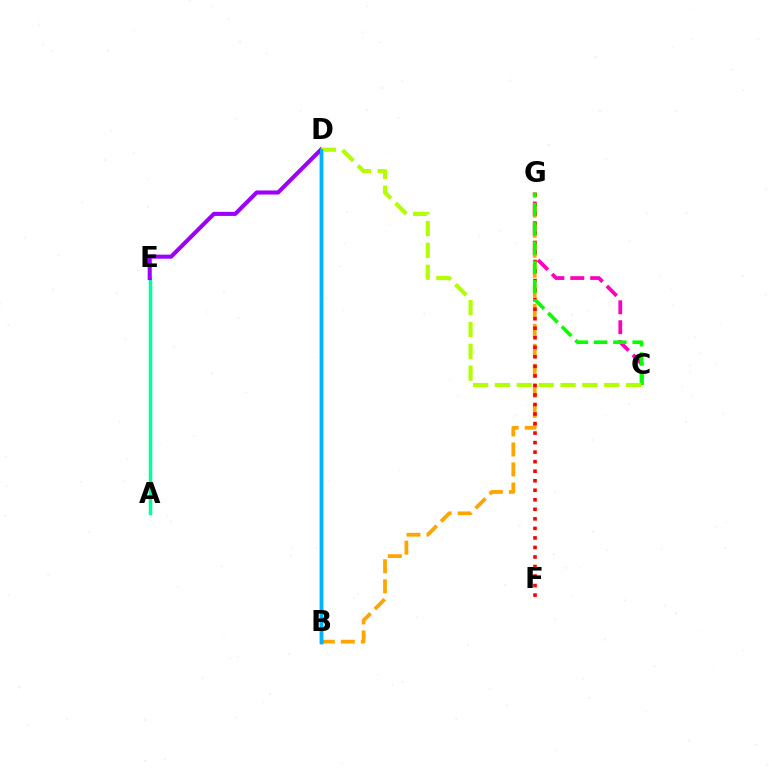{('C', 'G'): [{'color': '#ff00bd', 'line_style': 'dashed', 'thickness': 2.7}, {'color': '#08ff00', 'line_style': 'dashed', 'thickness': 2.62}], ('B', 'G'): [{'color': '#ffa500', 'line_style': 'dashed', 'thickness': 2.72}], ('A', 'E'): [{'color': '#00ff9d', 'line_style': 'solid', 'thickness': 2.5}], ('D', 'E'): [{'color': '#9b00ff', 'line_style': 'solid', 'thickness': 2.93}], ('B', 'D'): [{'color': '#0010ff', 'line_style': 'solid', 'thickness': 2.44}, {'color': '#00b5ff', 'line_style': 'solid', 'thickness': 2.28}], ('F', 'G'): [{'color': '#ff0000', 'line_style': 'dotted', 'thickness': 2.59}], ('C', 'D'): [{'color': '#b3ff00', 'line_style': 'dashed', 'thickness': 2.97}]}